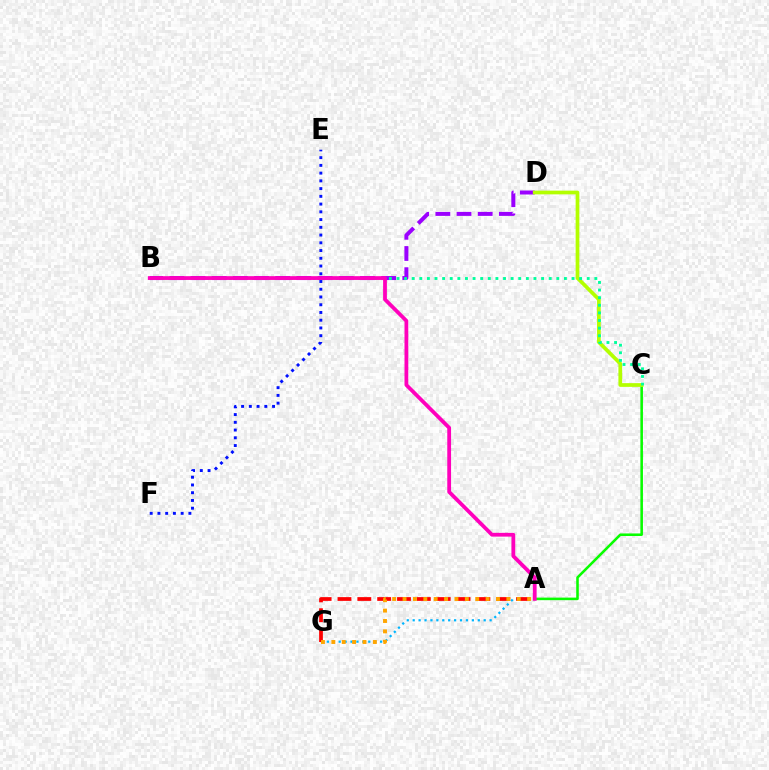{('A', 'G'): [{'color': '#00b5ff', 'line_style': 'dotted', 'thickness': 1.61}, {'color': '#ff0000', 'line_style': 'dashed', 'thickness': 2.7}, {'color': '#ffa500', 'line_style': 'dotted', 'thickness': 2.82}], ('B', 'D'): [{'color': '#9b00ff', 'line_style': 'dashed', 'thickness': 2.88}], ('A', 'C'): [{'color': '#08ff00', 'line_style': 'solid', 'thickness': 1.85}], ('C', 'D'): [{'color': '#b3ff00', 'line_style': 'solid', 'thickness': 2.68}], ('E', 'F'): [{'color': '#0010ff', 'line_style': 'dotted', 'thickness': 2.1}], ('B', 'C'): [{'color': '#00ff9d', 'line_style': 'dotted', 'thickness': 2.07}], ('A', 'B'): [{'color': '#ff00bd', 'line_style': 'solid', 'thickness': 2.72}]}